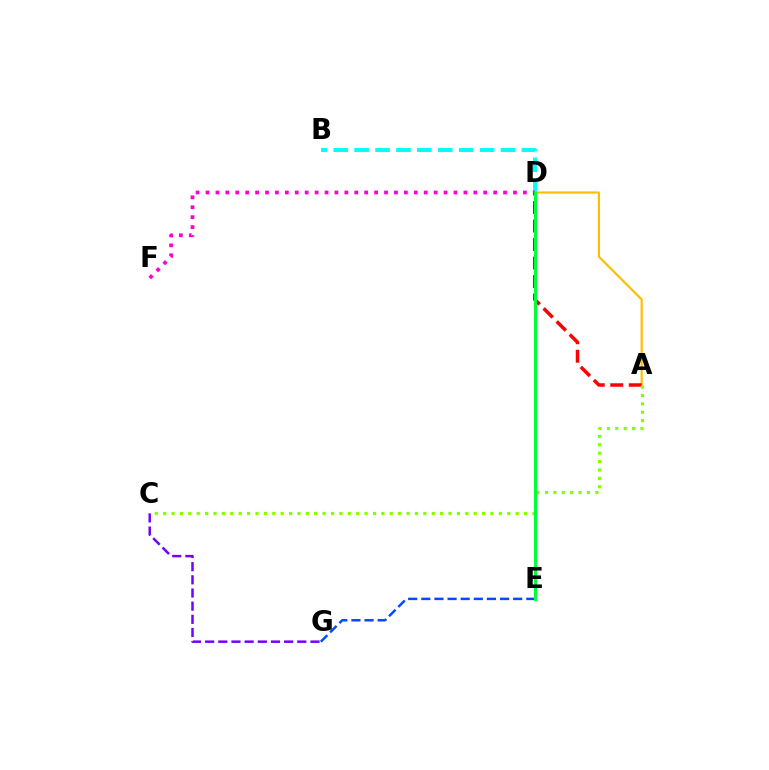{('A', 'D'): [{'color': '#ffbd00', 'line_style': 'solid', 'thickness': 1.56}, {'color': '#ff0000', 'line_style': 'dashed', 'thickness': 2.51}], ('B', 'D'): [{'color': '#00fff6', 'line_style': 'dashed', 'thickness': 2.84}], ('E', 'G'): [{'color': '#004bff', 'line_style': 'dashed', 'thickness': 1.78}], ('C', 'G'): [{'color': '#7200ff', 'line_style': 'dashed', 'thickness': 1.79}], ('D', 'F'): [{'color': '#ff00cf', 'line_style': 'dotted', 'thickness': 2.69}], ('A', 'C'): [{'color': '#84ff00', 'line_style': 'dotted', 'thickness': 2.28}], ('D', 'E'): [{'color': '#00ff39', 'line_style': 'solid', 'thickness': 2.17}]}